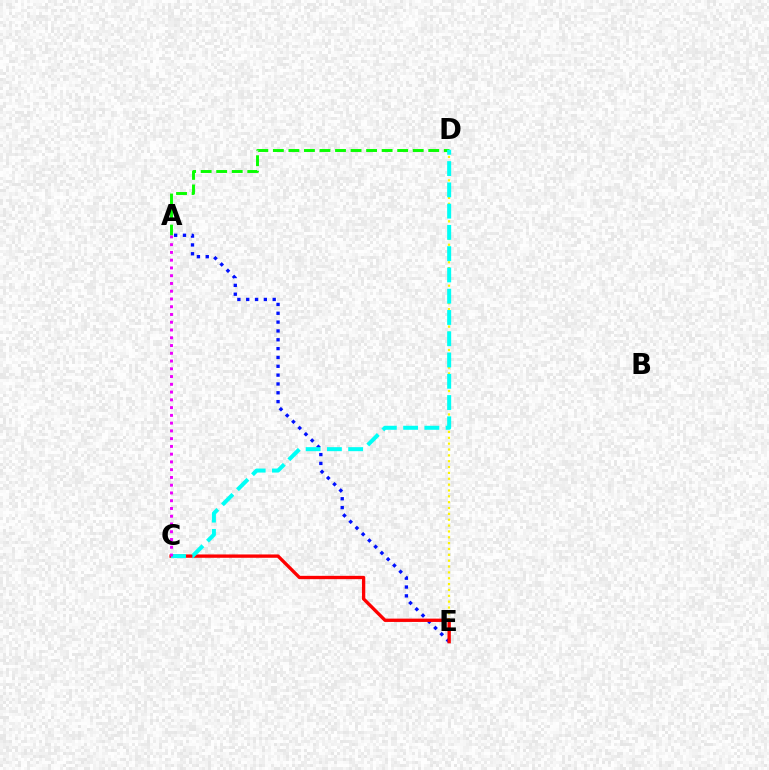{('A', 'E'): [{'color': '#0010ff', 'line_style': 'dotted', 'thickness': 2.4}], ('D', 'E'): [{'color': '#fcf500', 'line_style': 'dotted', 'thickness': 1.59}], ('A', 'D'): [{'color': '#08ff00', 'line_style': 'dashed', 'thickness': 2.11}], ('C', 'E'): [{'color': '#ff0000', 'line_style': 'solid', 'thickness': 2.4}], ('C', 'D'): [{'color': '#00fff6', 'line_style': 'dashed', 'thickness': 2.89}], ('A', 'C'): [{'color': '#ee00ff', 'line_style': 'dotted', 'thickness': 2.11}]}